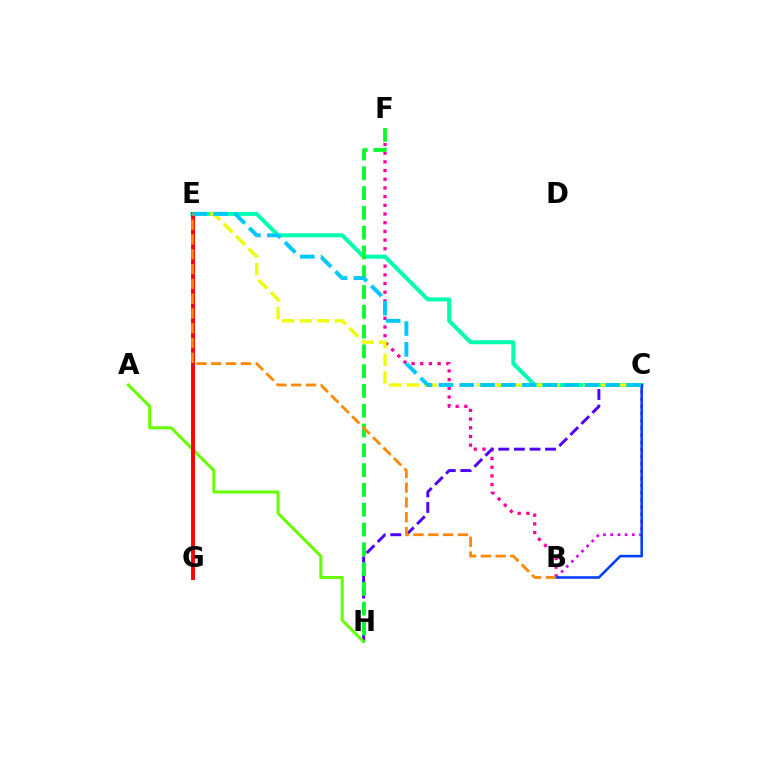{('B', 'F'): [{'color': '#ff00a0', 'line_style': 'dotted', 'thickness': 2.36}], ('C', 'H'): [{'color': '#4f00ff', 'line_style': 'dashed', 'thickness': 2.12}], ('A', 'H'): [{'color': '#66ff00', 'line_style': 'solid', 'thickness': 2.19}], ('C', 'E'): [{'color': '#00ffaf', 'line_style': 'solid', 'thickness': 2.88}, {'color': '#eeff00', 'line_style': 'dashed', 'thickness': 2.4}, {'color': '#00c7ff', 'line_style': 'dashed', 'thickness': 2.83}], ('E', 'G'): [{'color': '#ff0000', 'line_style': 'solid', 'thickness': 2.81}], ('B', 'C'): [{'color': '#d600ff', 'line_style': 'dotted', 'thickness': 1.96}, {'color': '#003fff', 'line_style': 'solid', 'thickness': 1.85}], ('F', 'H'): [{'color': '#00ff27', 'line_style': 'dashed', 'thickness': 2.69}], ('B', 'E'): [{'color': '#ff8800', 'line_style': 'dashed', 'thickness': 2.01}]}